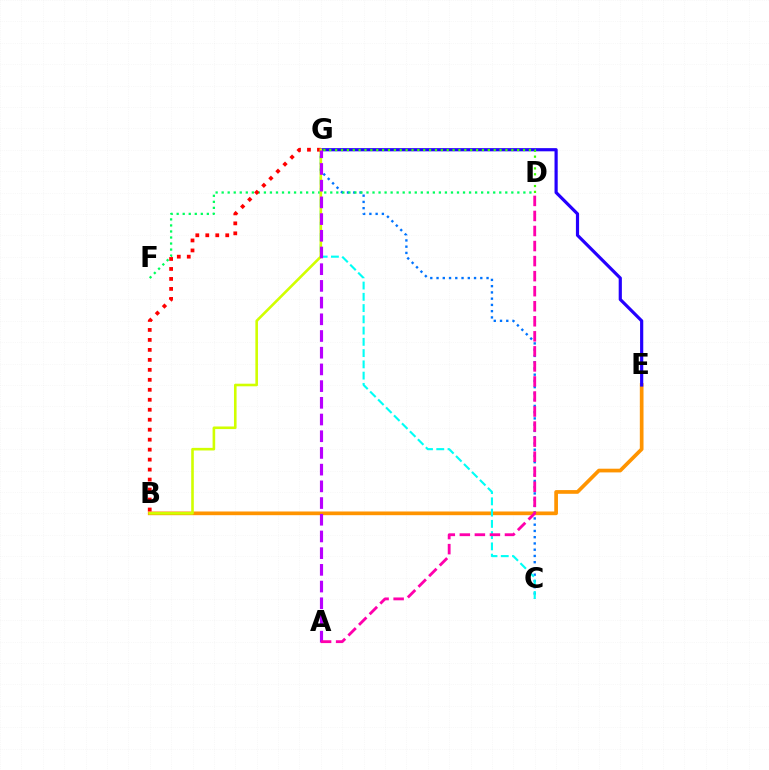{('C', 'G'): [{'color': '#0074ff', 'line_style': 'dotted', 'thickness': 1.7}, {'color': '#00fff6', 'line_style': 'dashed', 'thickness': 1.53}], ('B', 'E'): [{'color': '#ff9400', 'line_style': 'solid', 'thickness': 2.67}], ('E', 'G'): [{'color': '#2500ff', 'line_style': 'solid', 'thickness': 2.29}], ('D', 'F'): [{'color': '#00ff5c', 'line_style': 'dotted', 'thickness': 1.64}], ('B', 'G'): [{'color': '#ff0000', 'line_style': 'dotted', 'thickness': 2.71}, {'color': '#d1ff00', 'line_style': 'solid', 'thickness': 1.87}], ('A', 'G'): [{'color': '#b900ff', 'line_style': 'dashed', 'thickness': 2.27}], ('A', 'D'): [{'color': '#ff00ac', 'line_style': 'dashed', 'thickness': 2.04}], ('D', 'G'): [{'color': '#3dff00', 'line_style': 'dotted', 'thickness': 1.6}]}